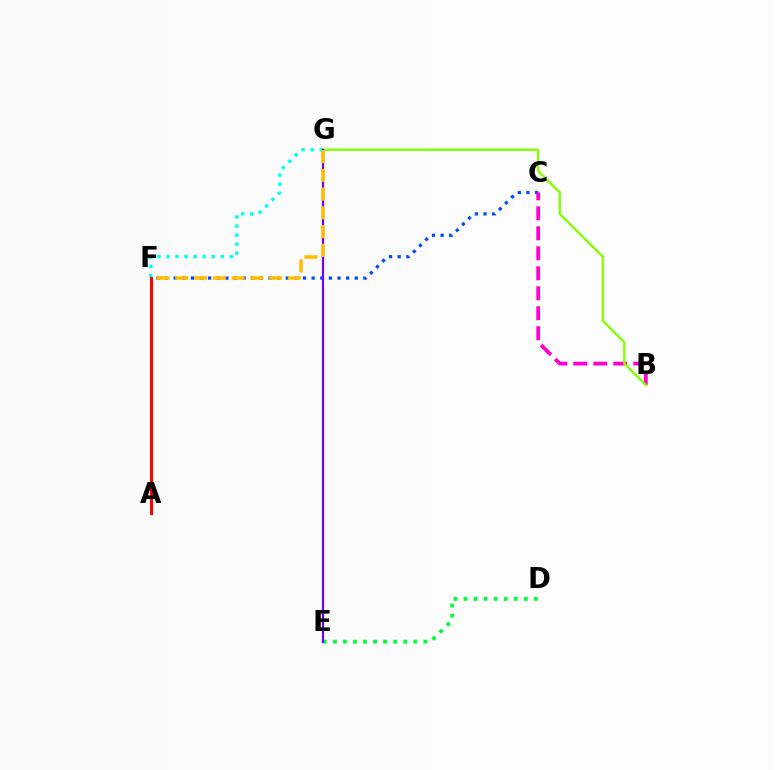{('C', 'F'): [{'color': '#004bff', 'line_style': 'dotted', 'thickness': 2.34}], ('D', 'E'): [{'color': '#00ff39', 'line_style': 'dotted', 'thickness': 2.73}], ('B', 'C'): [{'color': '#ff00cf', 'line_style': 'dashed', 'thickness': 2.71}], ('F', 'G'): [{'color': '#00fff6', 'line_style': 'dotted', 'thickness': 2.46}, {'color': '#ffbd00', 'line_style': 'dashed', 'thickness': 2.55}], ('B', 'G'): [{'color': '#84ff00', 'line_style': 'solid', 'thickness': 1.71}], ('A', 'F'): [{'color': '#ff0000', 'line_style': 'solid', 'thickness': 2.18}], ('E', 'G'): [{'color': '#7200ff', 'line_style': 'solid', 'thickness': 1.57}]}